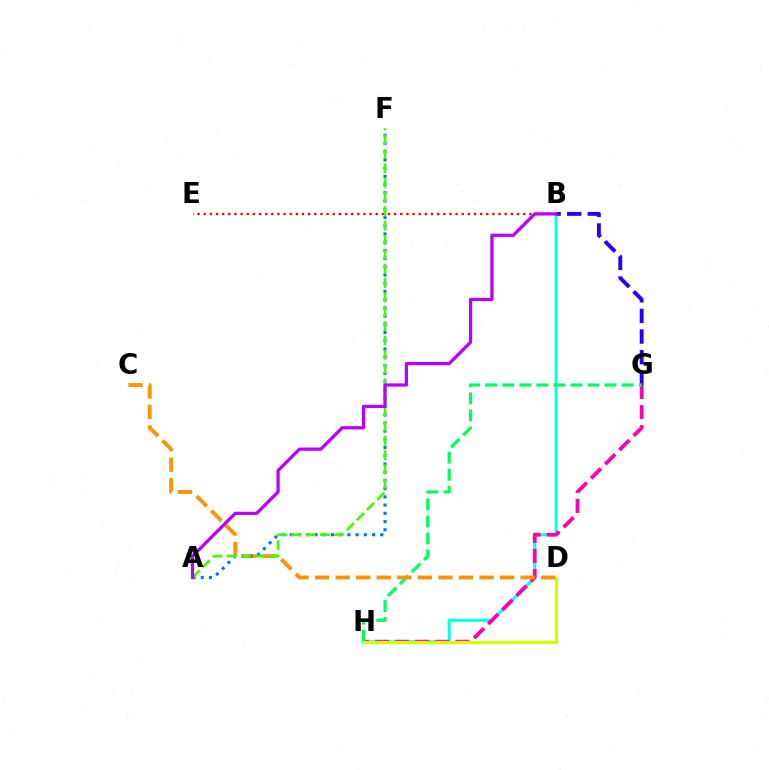{('B', 'H'): [{'color': '#00fff6', 'line_style': 'solid', 'thickness': 2.16}], ('G', 'H'): [{'color': '#ff00ac', 'line_style': 'dashed', 'thickness': 2.73}, {'color': '#00ff5c', 'line_style': 'dashed', 'thickness': 2.31}], ('B', 'G'): [{'color': '#2500ff', 'line_style': 'dashed', 'thickness': 2.8}], ('D', 'H'): [{'color': '#d1ff00', 'line_style': 'solid', 'thickness': 2.39}], ('C', 'D'): [{'color': '#ff9400', 'line_style': 'dashed', 'thickness': 2.79}], ('A', 'F'): [{'color': '#0074ff', 'line_style': 'dotted', 'thickness': 2.23}, {'color': '#3dff00', 'line_style': 'dashed', 'thickness': 1.95}], ('B', 'E'): [{'color': '#ff0000', 'line_style': 'dotted', 'thickness': 1.67}], ('A', 'B'): [{'color': '#b900ff', 'line_style': 'solid', 'thickness': 2.33}]}